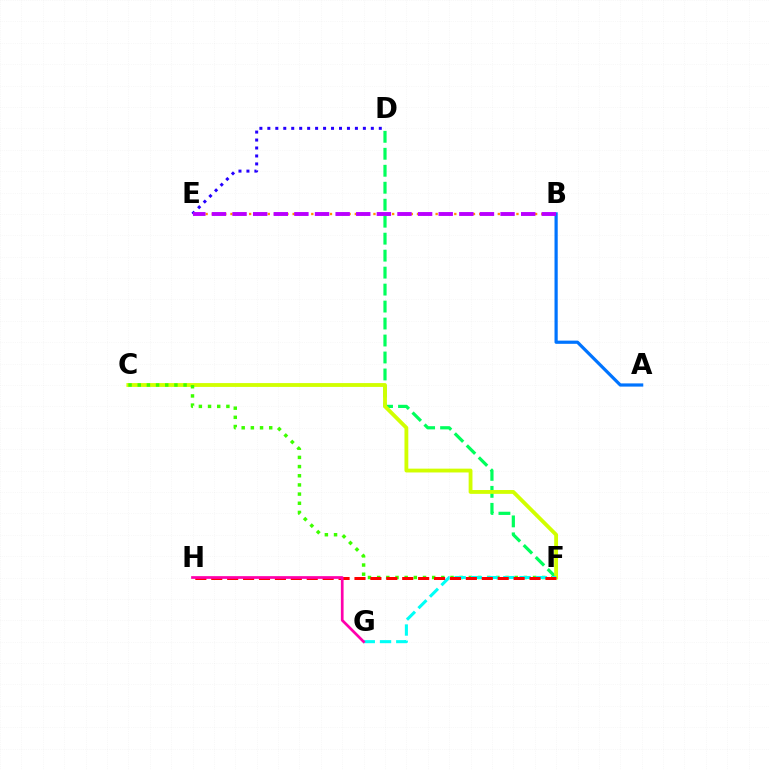{('D', 'F'): [{'color': '#00ff5c', 'line_style': 'dashed', 'thickness': 2.31}], ('D', 'E'): [{'color': '#2500ff', 'line_style': 'dotted', 'thickness': 2.16}], ('A', 'B'): [{'color': '#0074ff', 'line_style': 'solid', 'thickness': 2.31}], ('C', 'F'): [{'color': '#d1ff00', 'line_style': 'solid', 'thickness': 2.76}, {'color': '#3dff00', 'line_style': 'dotted', 'thickness': 2.49}], ('B', 'E'): [{'color': '#ff9400', 'line_style': 'dotted', 'thickness': 1.69}, {'color': '#b900ff', 'line_style': 'dashed', 'thickness': 2.8}], ('F', 'G'): [{'color': '#00fff6', 'line_style': 'dashed', 'thickness': 2.21}], ('F', 'H'): [{'color': '#ff0000', 'line_style': 'dashed', 'thickness': 2.16}], ('G', 'H'): [{'color': '#ff00ac', 'line_style': 'solid', 'thickness': 1.95}]}